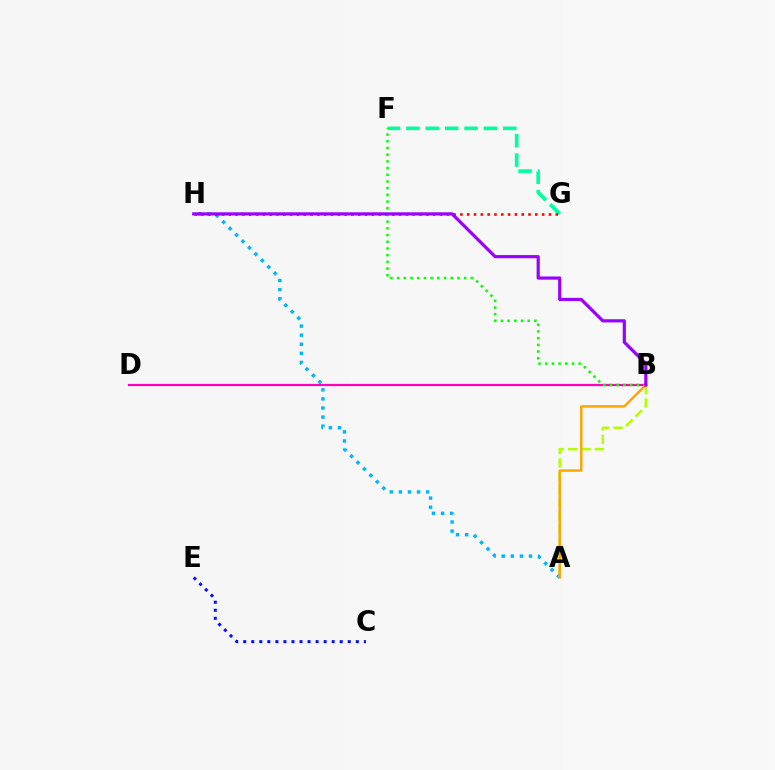{('A', 'H'): [{'color': '#00b5ff', 'line_style': 'dotted', 'thickness': 2.47}], ('F', 'G'): [{'color': '#00ff9d', 'line_style': 'dashed', 'thickness': 2.63}], ('C', 'E'): [{'color': '#0010ff', 'line_style': 'dotted', 'thickness': 2.19}], ('G', 'H'): [{'color': '#ff0000', 'line_style': 'dotted', 'thickness': 1.85}], ('B', 'D'): [{'color': '#ff00bd', 'line_style': 'solid', 'thickness': 1.61}], ('A', 'B'): [{'color': '#b3ff00', 'line_style': 'dashed', 'thickness': 1.81}, {'color': '#ffa500', 'line_style': 'solid', 'thickness': 1.76}], ('B', 'F'): [{'color': '#08ff00', 'line_style': 'dotted', 'thickness': 1.82}], ('B', 'H'): [{'color': '#9b00ff', 'line_style': 'solid', 'thickness': 2.3}]}